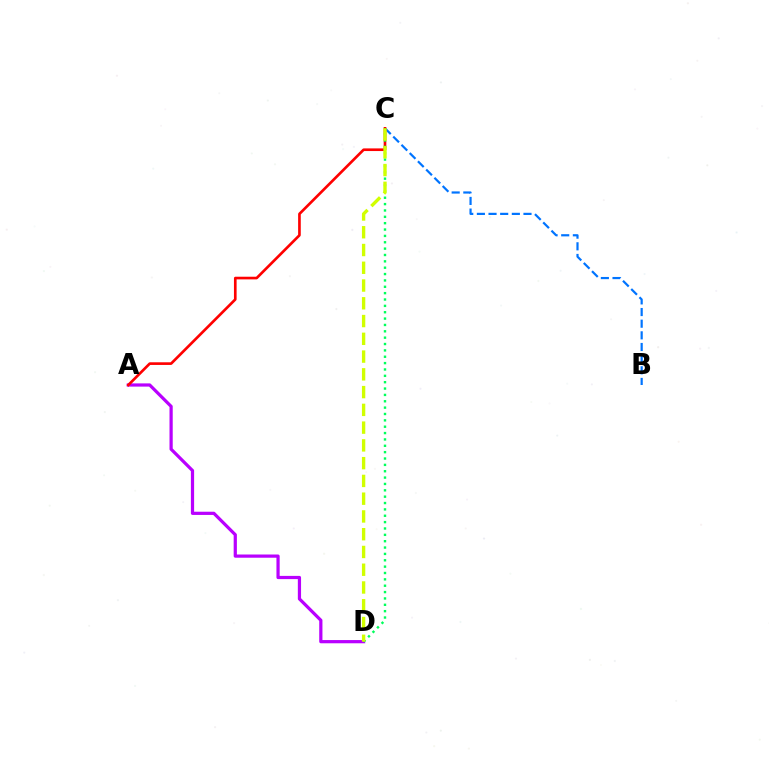{('B', 'C'): [{'color': '#0074ff', 'line_style': 'dashed', 'thickness': 1.58}], ('A', 'D'): [{'color': '#b900ff', 'line_style': 'solid', 'thickness': 2.32}], ('A', 'C'): [{'color': '#ff0000', 'line_style': 'solid', 'thickness': 1.91}], ('C', 'D'): [{'color': '#00ff5c', 'line_style': 'dotted', 'thickness': 1.73}, {'color': '#d1ff00', 'line_style': 'dashed', 'thickness': 2.41}]}